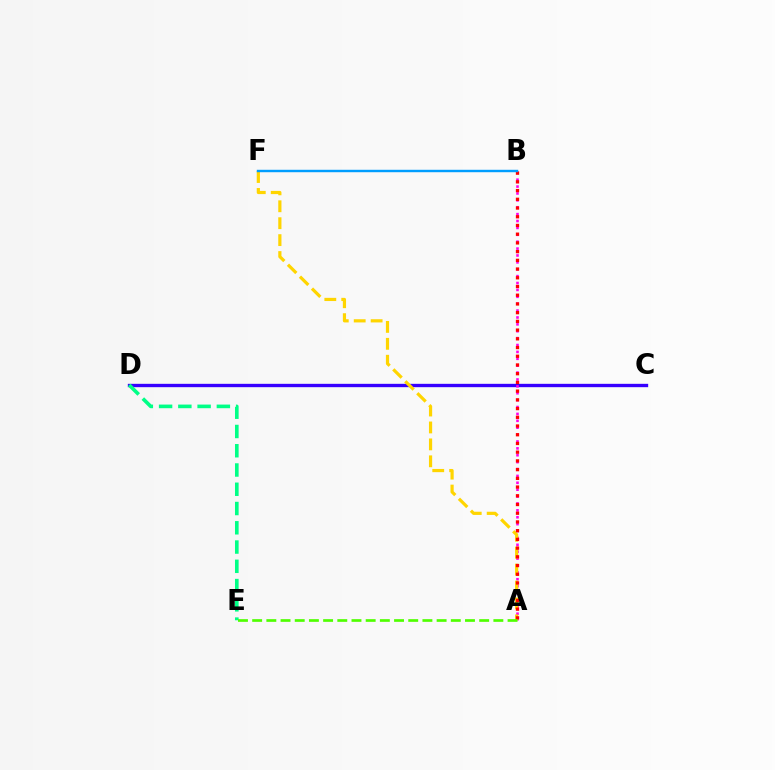{('C', 'D'): [{'color': '#3700ff', 'line_style': 'solid', 'thickness': 2.41}], ('A', 'B'): [{'color': '#ff00ed', 'line_style': 'dotted', 'thickness': 1.87}, {'color': '#ff0000', 'line_style': 'dotted', 'thickness': 2.37}], ('A', 'F'): [{'color': '#ffd500', 'line_style': 'dashed', 'thickness': 2.3}], ('B', 'F'): [{'color': '#009eff', 'line_style': 'solid', 'thickness': 1.74}], ('D', 'E'): [{'color': '#00ff86', 'line_style': 'dashed', 'thickness': 2.62}], ('A', 'E'): [{'color': '#4fff00', 'line_style': 'dashed', 'thickness': 1.93}]}